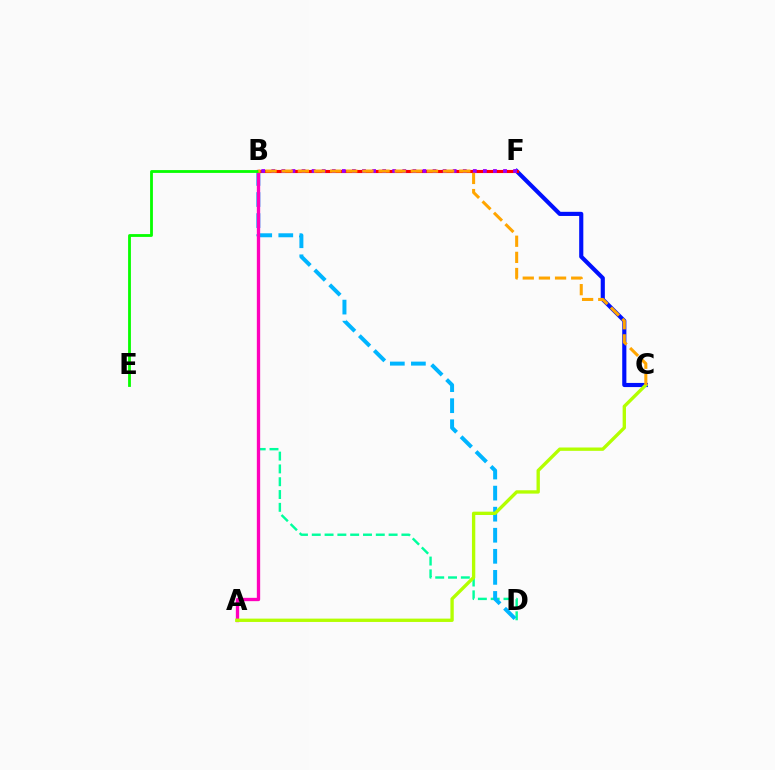{('B', 'D'): [{'color': '#00ff9d', 'line_style': 'dashed', 'thickness': 1.74}, {'color': '#00b5ff', 'line_style': 'dashed', 'thickness': 2.86}], ('C', 'F'): [{'color': '#0010ff', 'line_style': 'solid', 'thickness': 2.98}], ('B', 'F'): [{'color': '#ff0000', 'line_style': 'solid', 'thickness': 2.24}, {'color': '#9b00ff', 'line_style': 'dotted', 'thickness': 2.74}], ('A', 'B'): [{'color': '#ff00bd', 'line_style': 'solid', 'thickness': 2.39}], ('A', 'C'): [{'color': '#b3ff00', 'line_style': 'solid', 'thickness': 2.41}], ('B', 'E'): [{'color': '#08ff00', 'line_style': 'solid', 'thickness': 2.02}], ('B', 'C'): [{'color': '#ffa500', 'line_style': 'dashed', 'thickness': 2.19}]}